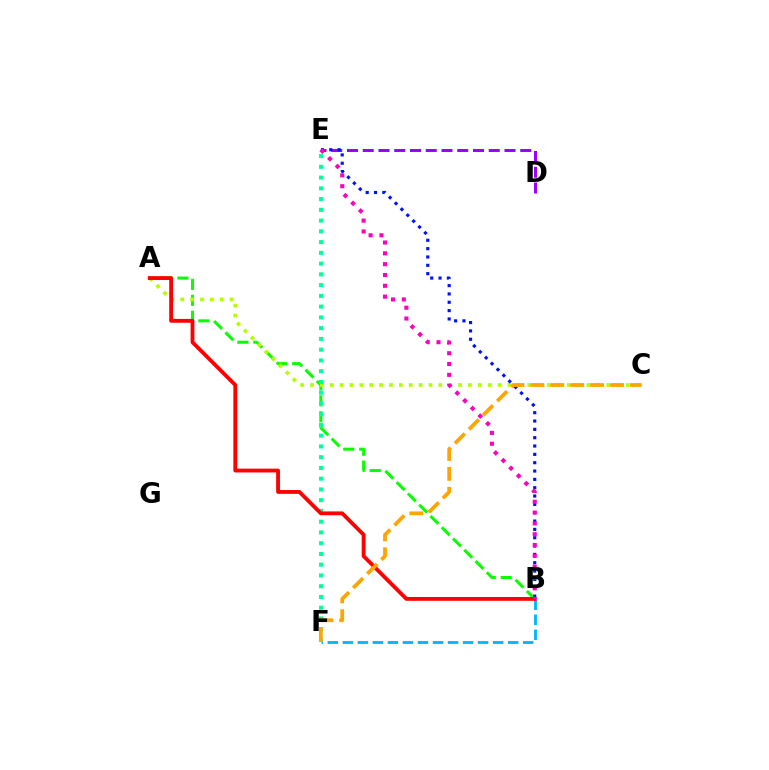{('A', 'B'): [{'color': '#08ff00', 'line_style': 'dashed', 'thickness': 2.16}, {'color': '#ff0000', 'line_style': 'solid', 'thickness': 2.76}], ('D', 'E'): [{'color': '#9b00ff', 'line_style': 'dashed', 'thickness': 2.14}], ('A', 'C'): [{'color': '#b3ff00', 'line_style': 'dotted', 'thickness': 2.68}], ('B', 'E'): [{'color': '#0010ff', 'line_style': 'dotted', 'thickness': 2.26}, {'color': '#ff00bd', 'line_style': 'dotted', 'thickness': 2.94}], ('B', 'F'): [{'color': '#00b5ff', 'line_style': 'dashed', 'thickness': 2.04}], ('E', 'F'): [{'color': '#00ff9d', 'line_style': 'dotted', 'thickness': 2.92}], ('C', 'F'): [{'color': '#ffa500', 'line_style': 'dashed', 'thickness': 2.71}]}